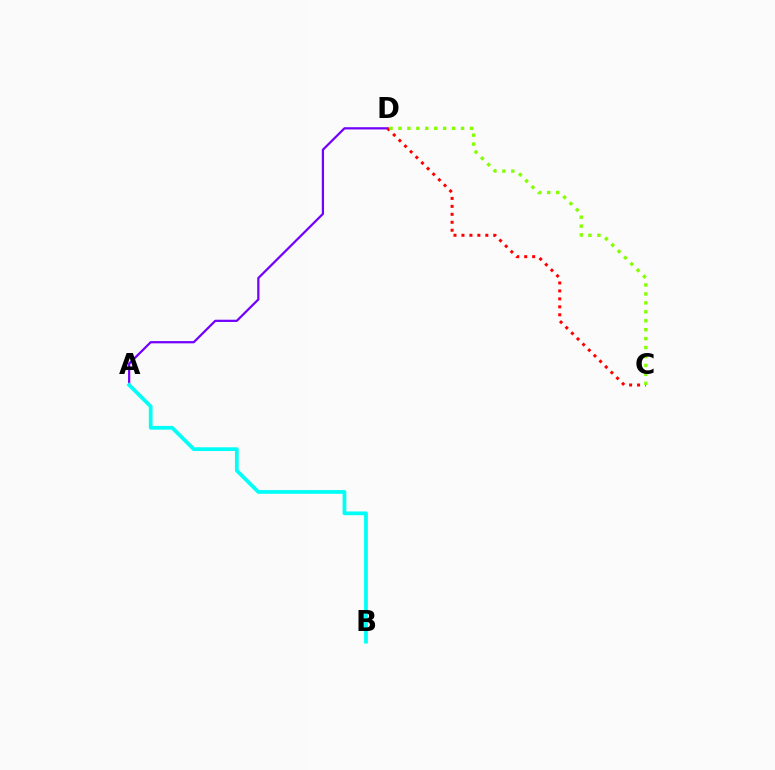{('A', 'D'): [{'color': '#7200ff', 'line_style': 'solid', 'thickness': 1.61}], ('C', 'D'): [{'color': '#ff0000', 'line_style': 'dotted', 'thickness': 2.16}, {'color': '#84ff00', 'line_style': 'dotted', 'thickness': 2.43}], ('A', 'B'): [{'color': '#00fff6', 'line_style': 'solid', 'thickness': 2.7}]}